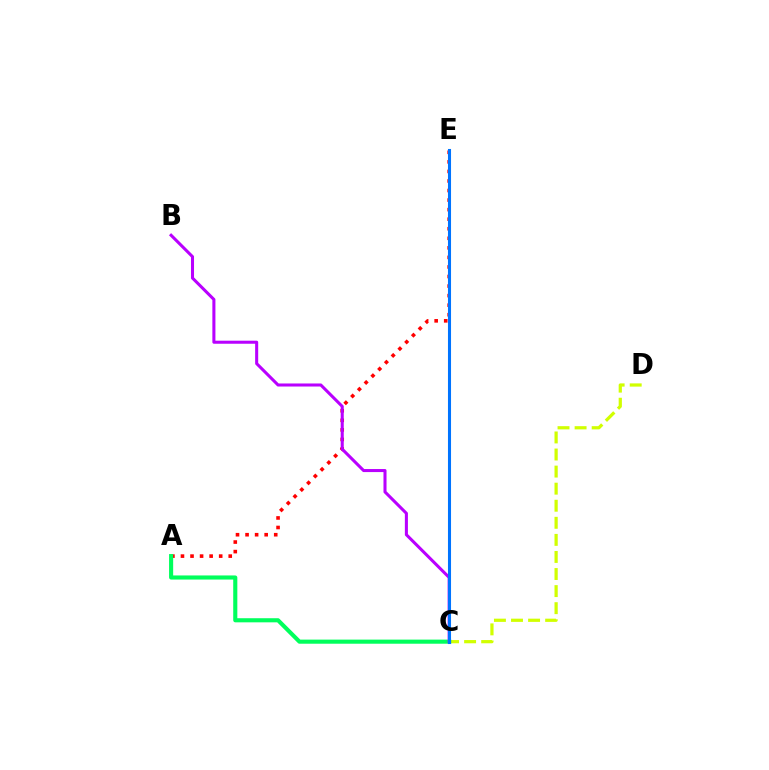{('A', 'E'): [{'color': '#ff0000', 'line_style': 'dotted', 'thickness': 2.6}], ('C', 'D'): [{'color': '#d1ff00', 'line_style': 'dashed', 'thickness': 2.32}], ('A', 'C'): [{'color': '#00ff5c', 'line_style': 'solid', 'thickness': 2.96}], ('B', 'C'): [{'color': '#b900ff', 'line_style': 'solid', 'thickness': 2.2}], ('C', 'E'): [{'color': '#0074ff', 'line_style': 'solid', 'thickness': 2.21}]}